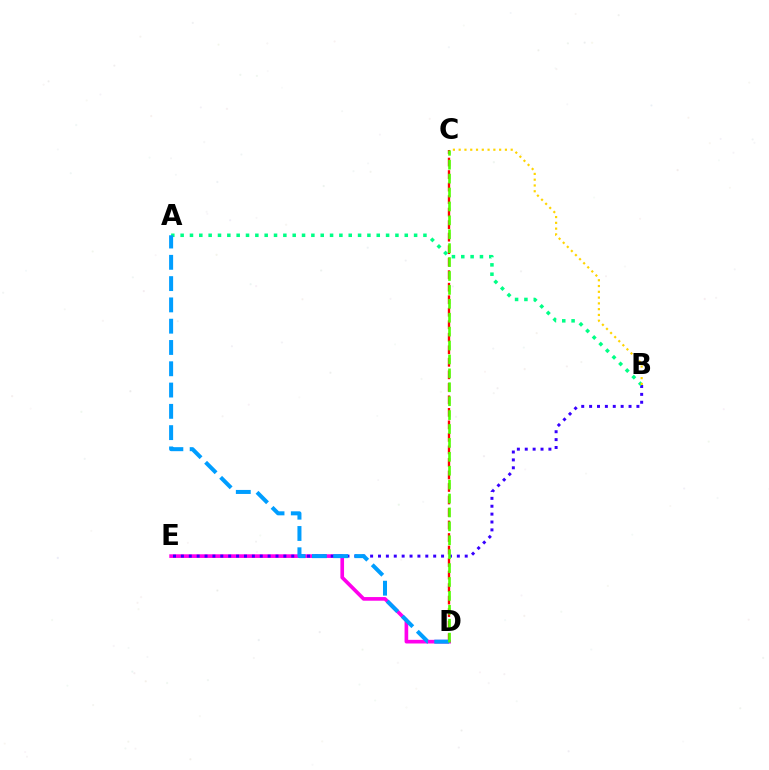{('C', 'D'): [{'color': '#ff0000', 'line_style': 'dashed', 'thickness': 1.7}, {'color': '#4fff00', 'line_style': 'dashed', 'thickness': 1.89}], ('D', 'E'): [{'color': '#ff00ed', 'line_style': 'solid', 'thickness': 2.63}], ('B', 'E'): [{'color': '#3700ff', 'line_style': 'dotted', 'thickness': 2.14}], ('A', 'B'): [{'color': '#00ff86', 'line_style': 'dotted', 'thickness': 2.54}], ('B', 'C'): [{'color': '#ffd500', 'line_style': 'dotted', 'thickness': 1.57}], ('A', 'D'): [{'color': '#009eff', 'line_style': 'dashed', 'thickness': 2.89}]}